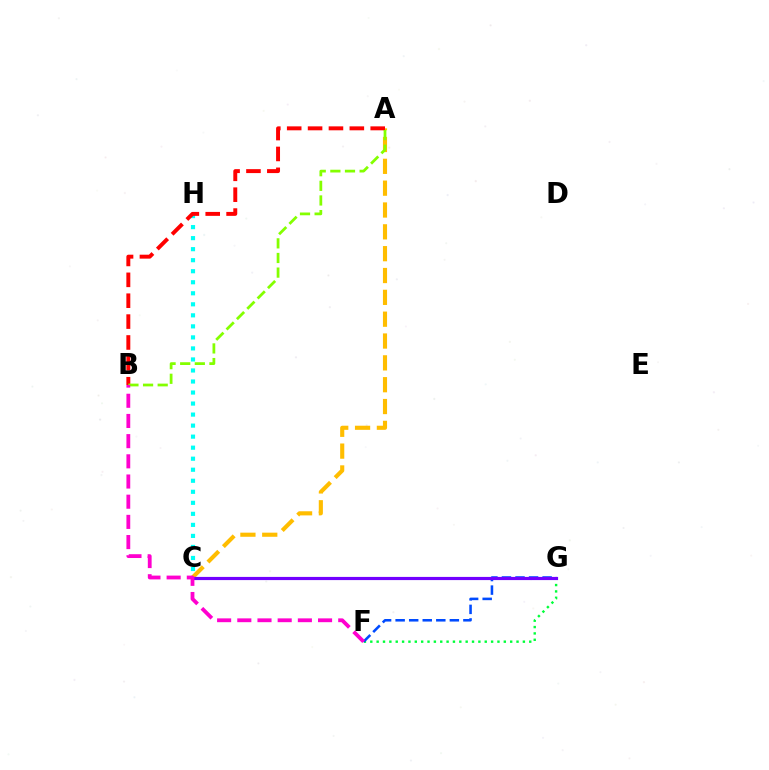{('C', 'H'): [{'color': '#00fff6', 'line_style': 'dotted', 'thickness': 3.0}], ('A', 'C'): [{'color': '#ffbd00', 'line_style': 'dashed', 'thickness': 2.97}], ('F', 'G'): [{'color': '#00ff39', 'line_style': 'dotted', 'thickness': 1.73}, {'color': '#004bff', 'line_style': 'dashed', 'thickness': 1.84}], ('A', 'B'): [{'color': '#ff0000', 'line_style': 'dashed', 'thickness': 2.84}, {'color': '#84ff00', 'line_style': 'dashed', 'thickness': 1.99}], ('C', 'G'): [{'color': '#7200ff', 'line_style': 'solid', 'thickness': 2.28}], ('B', 'F'): [{'color': '#ff00cf', 'line_style': 'dashed', 'thickness': 2.74}]}